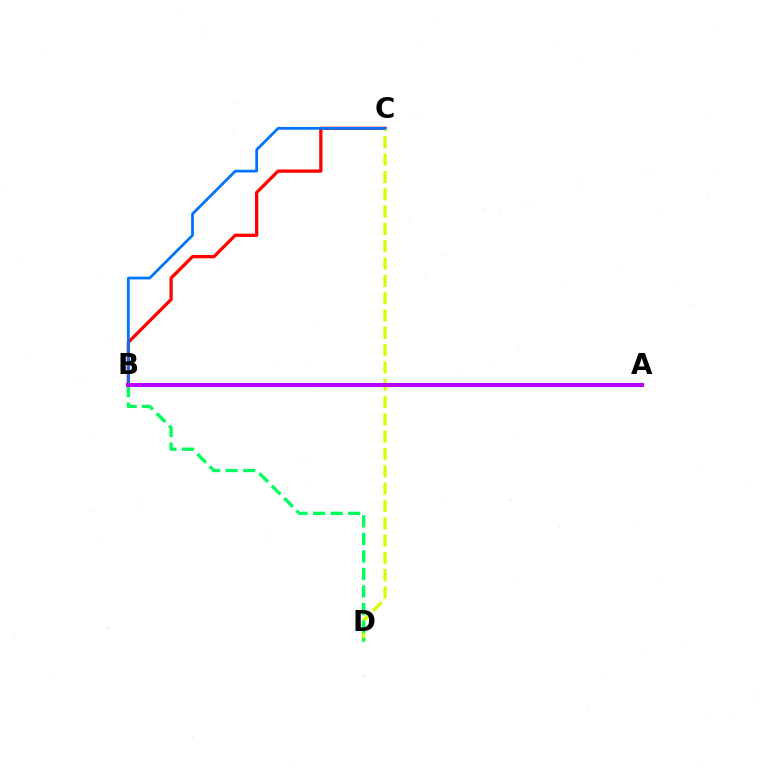{('B', 'C'): [{'color': '#ff0000', 'line_style': 'solid', 'thickness': 2.35}, {'color': '#0074ff', 'line_style': 'solid', 'thickness': 1.99}], ('C', 'D'): [{'color': '#d1ff00', 'line_style': 'dashed', 'thickness': 2.35}], ('B', 'D'): [{'color': '#00ff5c', 'line_style': 'dashed', 'thickness': 2.38}], ('A', 'B'): [{'color': '#b900ff', 'line_style': 'solid', 'thickness': 2.88}]}